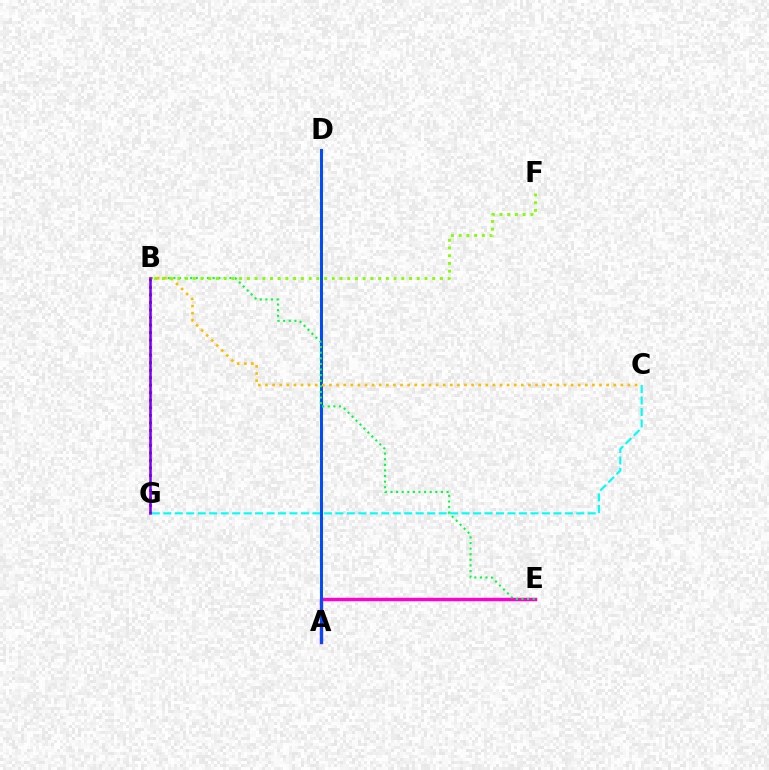{('C', 'G'): [{'color': '#00fff6', 'line_style': 'dashed', 'thickness': 1.56}], ('B', 'G'): [{'color': '#ff0000', 'line_style': 'dotted', 'thickness': 2.04}, {'color': '#7200ff', 'line_style': 'solid', 'thickness': 1.83}], ('A', 'E'): [{'color': '#ff00cf', 'line_style': 'solid', 'thickness': 2.46}], ('A', 'D'): [{'color': '#004bff', 'line_style': 'solid', 'thickness': 2.15}], ('B', 'E'): [{'color': '#00ff39', 'line_style': 'dotted', 'thickness': 1.52}], ('B', 'C'): [{'color': '#ffbd00', 'line_style': 'dotted', 'thickness': 1.93}], ('B', 'F'): [{'color': '#84ff00', 'line_style': 'dotted', 'thickness': 2.1}]}